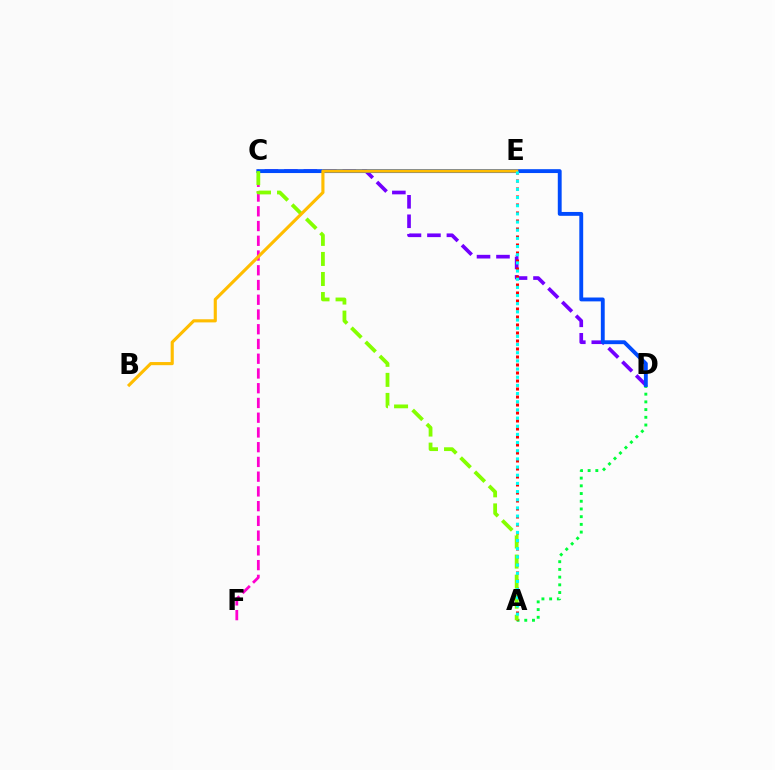{('C', 'D'): [{'color': '#7200ff', 'line_style': 'dashed', 'thickness': 2.64}, {'color': '#004bff', 'line_style': 'solid', 'thickness': 2.78}], ('A', 'D'): [{'color': '#00ff39', 'line_style': 'dotted', 'thickness': 2.1}], ('A', 'E'): [{'color': '#ff0000', 'line_style': 'dotted', 'thickness': 2.17}, {'color': '#00fff6', 'line_style': 'dotted', 'thickness': 2.22}], ('C', 'F'): [{'color': '#ff00cf', 'line_style': 'dashed', 'thickness': 2.0}], ('A', 'C'): [{'color': '#84ff00', 'line_style': 'dashed', 'thickness': 2.72}], ('B', 'E'): [{'color': '#ffbd00', 'line_style': 'solid', 'thickness': 2.25}]}